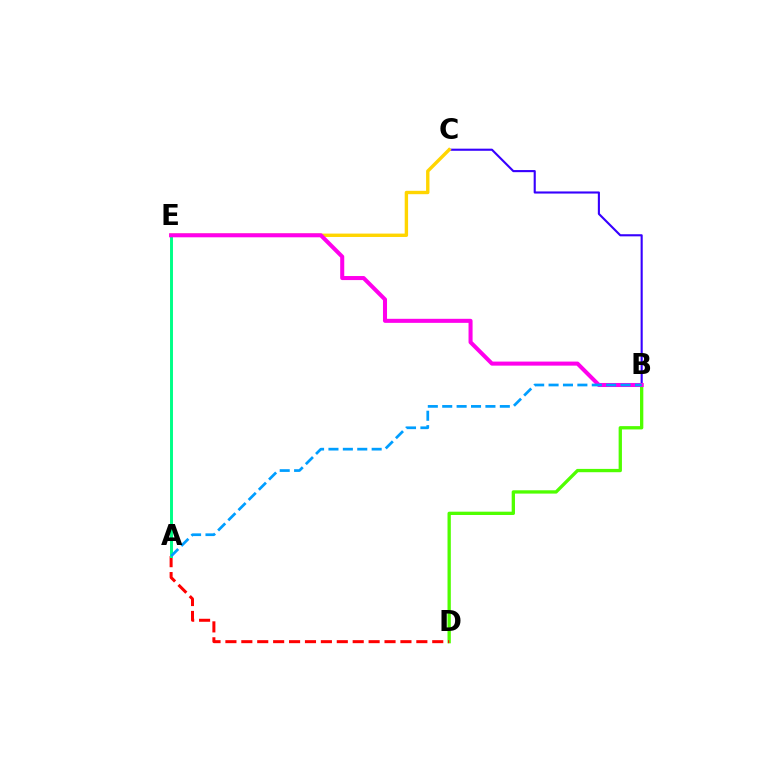{('B', 'C'): [{'color': '#3700ff', 'line_style': 'solid', 'thickness': 1.52}], ('B', 'D'): [{'color': '#4fff00', 'line_style': 'solid', 'thickness': 2.38}], ('C', 'E'): [{'color': '#ffd500', 'line_style': 'solid', 'thickness': 2.44}], ('A', 'D'): [{'color': '#ff0000', 'line_style': 'dashed', 'thickness': 2.16}], ('A', 'E'): [{'color': '#00ff86', 'line_style': 'solid', 'thickness': 2.12}], ('B', 'E'): [{'color': '#ff00ed', 'line_style': 'solid', 'thickness': 2.91}], ('A', 'B'): [{'color': '#009eff', 'line_style': 'dashed', 'thickness': 1.96}]}